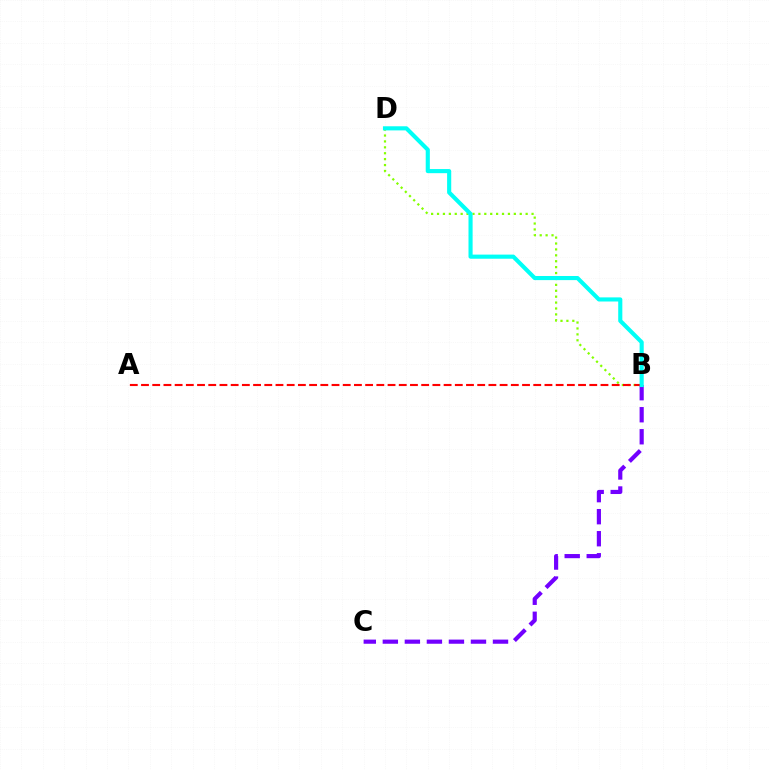{('B', 'C'): [{'color': '#7200ff', 'line_style': 'dashed', 'thickness': 2.99}], ('B', 'D'): [{'color': '#84ff00', 'line_style': 'dotted', 'thickness': 1.61}, {'color': '#00fff6', 'line_style': 'solid', 'thickness': 2.97}], ('A', 'B'): [{'color': '#ff0000', 'line_style': 'dashed', 'thickness': 1.52}]}